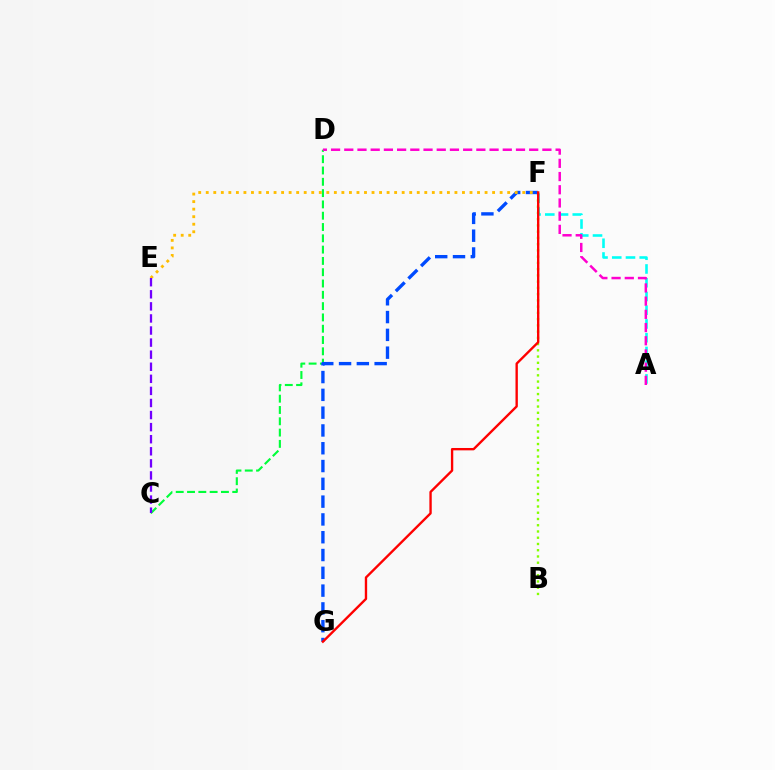{('A', 'F'): [{'color': '#00fff6', 'line_style': 'dashed', 'thickness': 1.87}], ('C', 'D'): [{'color': '#00ff39', 'line_style': 'dashed', 'thickness': 1.54}], ('B', 'F'): [{'color': '#84ff00', 'line_style': 'dotted', 'thickness': 1.7}], ('F', 'G'): [{'color': '#004bff', 'line_style': 'dashed', 'thickness': 2.42}, {'color': '#ff0000', 'line_style': 'solid', 'thickness': 1.7}], ('E', 'F'): [{'color': '#ffbd00', 'line_style': 'dotted', 'thickness': 2.05}], ('A', 'D'): [{'color': '#ff00cf', 'line_style': 'dashed', 'thickness': 1.79}], ('C', 'E'): [{'color': '#7200ff', 'line_style': 'dashed', 'thickness': 1.64}]}